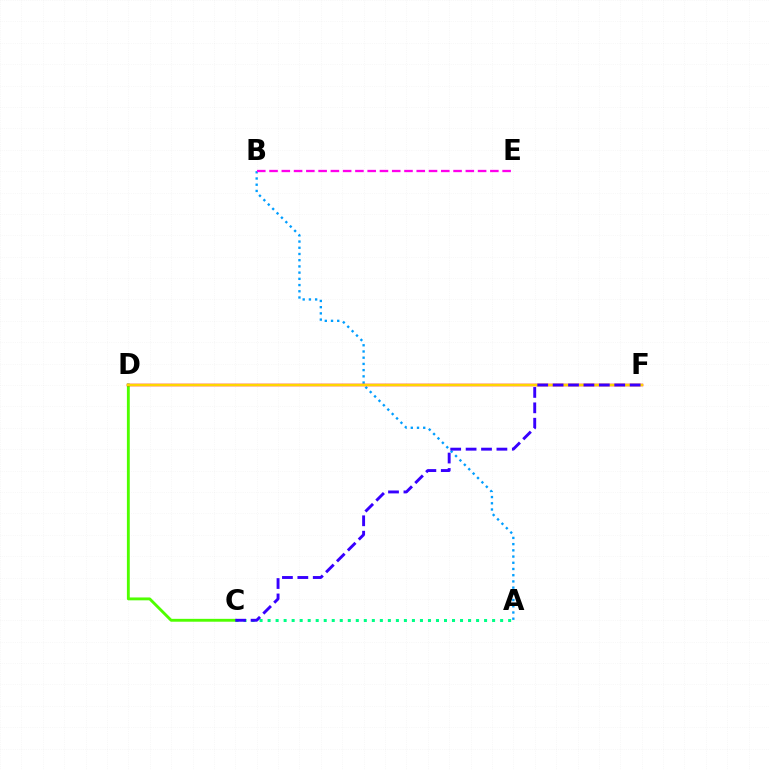{('A', 'B'): [{'color': '#009eff', 'line_style': 'dotted', 'thickness': 1.69}], ('A', 'C'): [{'color': '#00ff86', 'line_style': 'dotted', 'thickness': 2.18}], ('C', 'D'): [{'color': '#4fff00', 'line_style': 'solid', 'thickness': 2.07}], ('B', 'E'): [{'color': '#ff00ed', 'line_style': 'dashed', 'thickness': 1.67}], ('D', 'F'): [{'color': '#ff0000', 'line_style': 'solid', 'thickness': 1.79}, {'color': '#ffd500', 'line_style': 'solid', 'thickness': 1.66}], ('C', 'F'): [{'color': '#3700ff', 'line_style': 'dashed', 'thickness': 2.09}]}